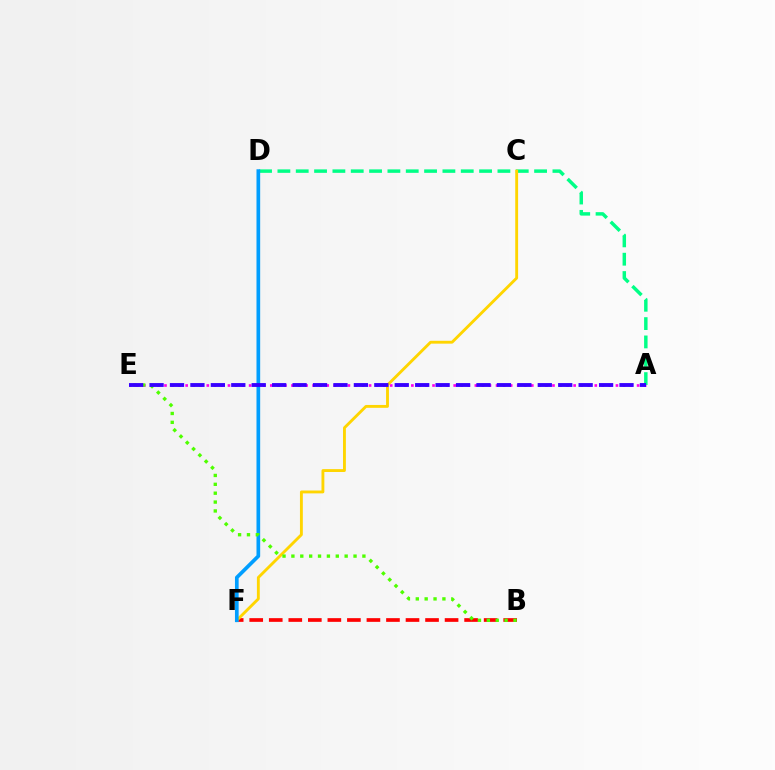{('A', 'E'): [{'color': '#ff00ed', 'line_style': 'dotted', 'thickness': 1.92}, {'color': '#3700ff', 'line_style': 'dashed', 'thickness': 2.78}], ('B', 'F'): [{'color': '#ff0000', 'line_style': 'dashed', 'thickness': 2.65}], ('A', 'D'): [{'color': '#00ff86', 'line_style': 'dashed', 'thickness': 2.49}], ('C', 'F'): [{'color': '#ffd500', 'line_style': 'solid', 'thickness': 2.06}], ('D', 'F'): [{'color': '#009eff', 'line_style': 'solid', 'thickness': 2.65}], ('B', 'E'): [{'color': '#4fff00', 'line_style': 'dotted', 'thickness': 2.41}]}